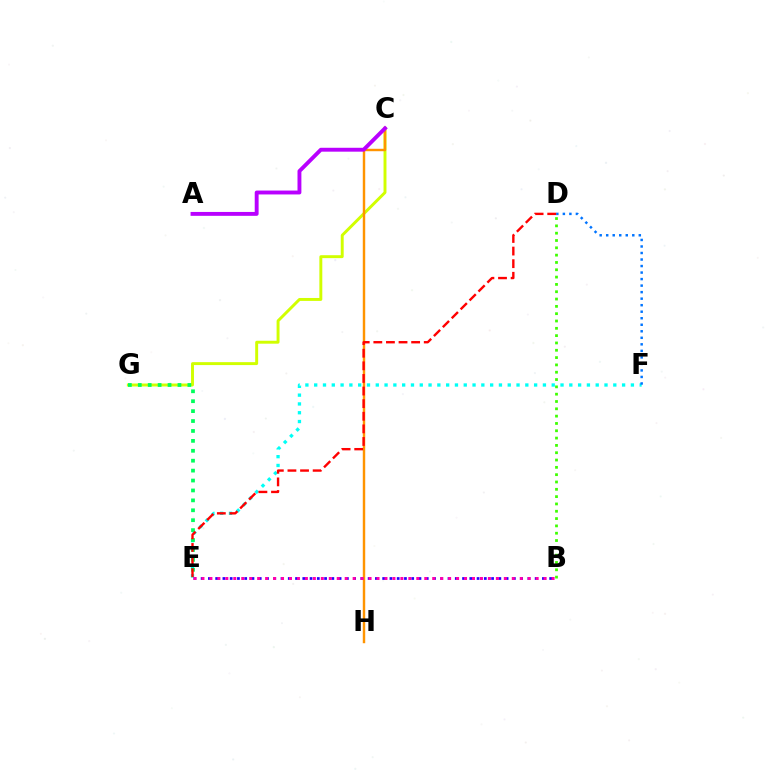{('C', 'G'): [{'color': '#d1ff00', 'line_style': 'solid', 'thickness': 2.11}], ('E', 'F'): [{'color': '#00fff6', 'line_style': 'dotted', 'thickness': 2.39}], ('C', 'H'): [{'color': '#ff9400', 'line_style': 'solid', 'thickness': 1.75}], ('B', 'D'): [{'color': '#3dff00', 'line_style': 'dotted', 'thickness': 1.99}], ('D', 'F'): [{'color': '#0074ff', 'line_style': 'dotted', 'thickness': 1.77}], ('E', 'G'): [{'color': '#00ff5c', 'line_style': 'dotted', 'thickness': 2.69}], ('B', 'E'): [{'color': '#2500ff', 'line_style': 'dotted', 'thickness': 1.97}, {'color': '#ff00ac', 'line_style': 'dotted', 'thickness': 2.16}], ('A', 'C'): [{'color': '#b900ff', 'line_style': 'solid', 'thickness': 2.8}], ('D', 'E'): [{'color': '#ff0000', 'line_style': 'dashed', 'thickness': 1.71}]}